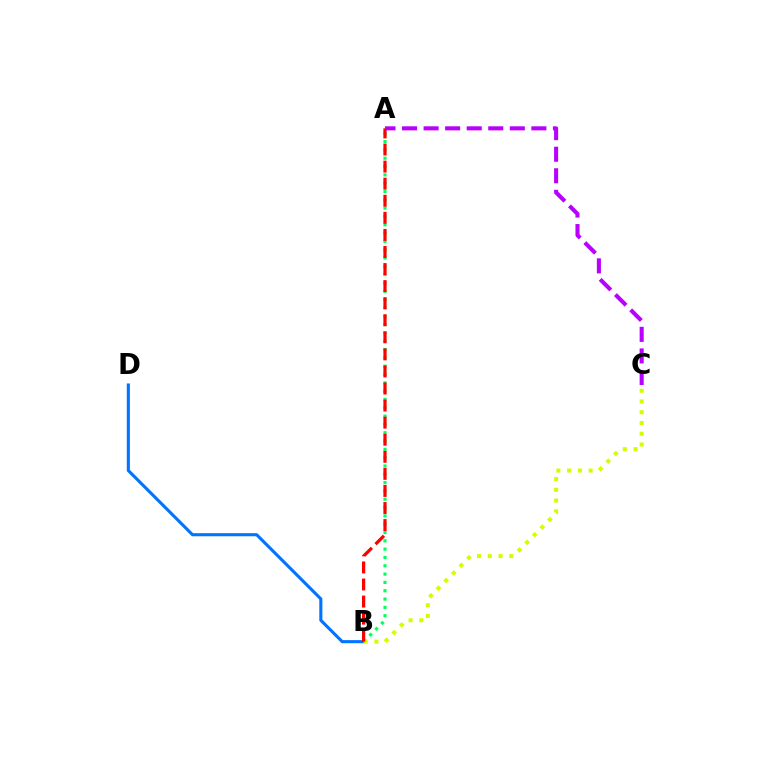{('A', 'B'): [{'color': '#00ff5c', 'line_style': 'dotted', 'thickness': 2.26}, {'color': '#ff0000', 'line_style': 'dashed', 'thickness': 2.32}], ('B', 'D'): [{'color': '#0074ff', 'line_style': 'solid', 'thickness': 2.23}], ('B', 'C'): [{'color': '#d1ff00', 'line_style': 'dotted', 'thickness': 2.92}], ('A', 'C'): [{'color': '#b900ff', 'line_style': 'dashed', 'thickness': 2.93}]}